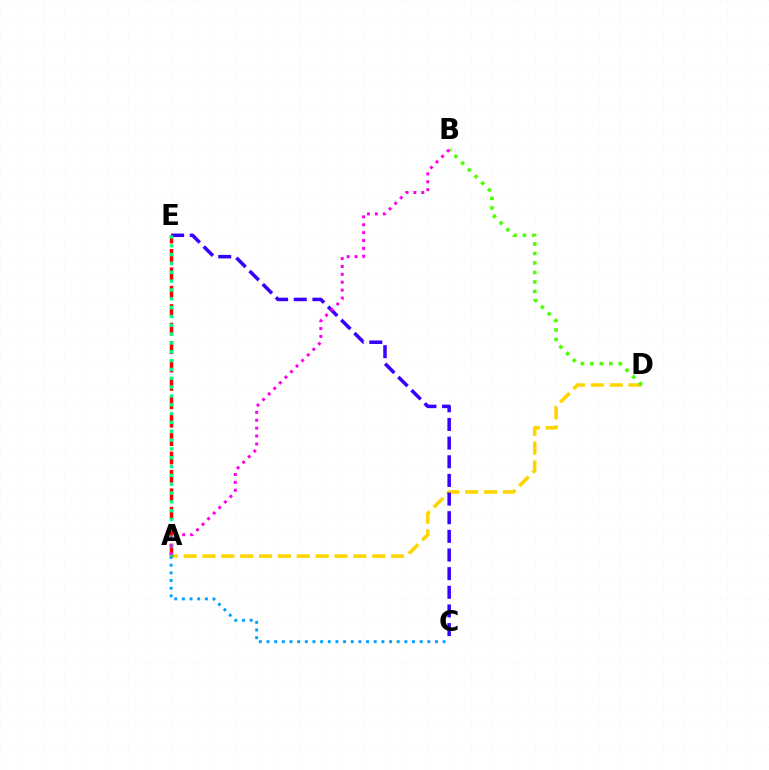{('A', 'D'): [{'color': '#ffd500', 'line_style': 'dashed', 'thickness': 2.56}], ('B', 'D'): [{'color': '#4fff00', 'line_style': 'dotted', 'thickness': 2.58}], ('C', 'E'): [{'color': '#3700ff', 'line_style': 'dashed', 'thickness': 2.53}], ('A', 'C'): [{'color': '#009eff', 'line_style': 'dotted', 'thickness': 2.08}], ('A', 'E'): [{'color': '#ff0000', 'line_style': 'dashed', 'thickness': 2.5}, {'color': '#00ff86', 'line_style': 'dotted', 'thickness': 2.4}], ('A', 'B'): [{'color': '#ff00ed', 'line_style': 'dotted', 'thickness': 2.14}]}